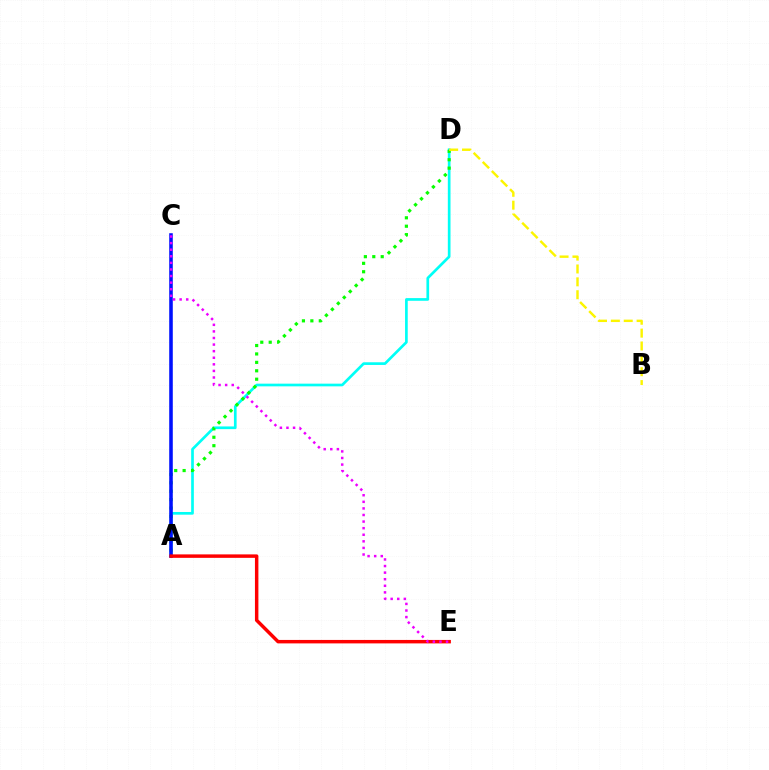{('A', 'D'): [{'color': '#00fff6', 'line_style': 'solid', 'thickness': 1.93}, {'color': '#08ff00', 'line_style': 'dotted', 'thickness': 2.29}], ('A', 'C'): [{'color': '#0010ff', 'line_style': 'solid', 'thickness': 2.57}], ('A', 'E'): [{'color': '#ff0000', 'line_style': 'solid', 'thickness': 2.49}], ('B', 'D'): [{'color': '#fcf500', 'line_style': 'dashed', 'thickness': 1.75}], ('C', 'E'): [{'color': '#ee00ff', 'line_style': 'dotted', 'thickness': 1.79}]}